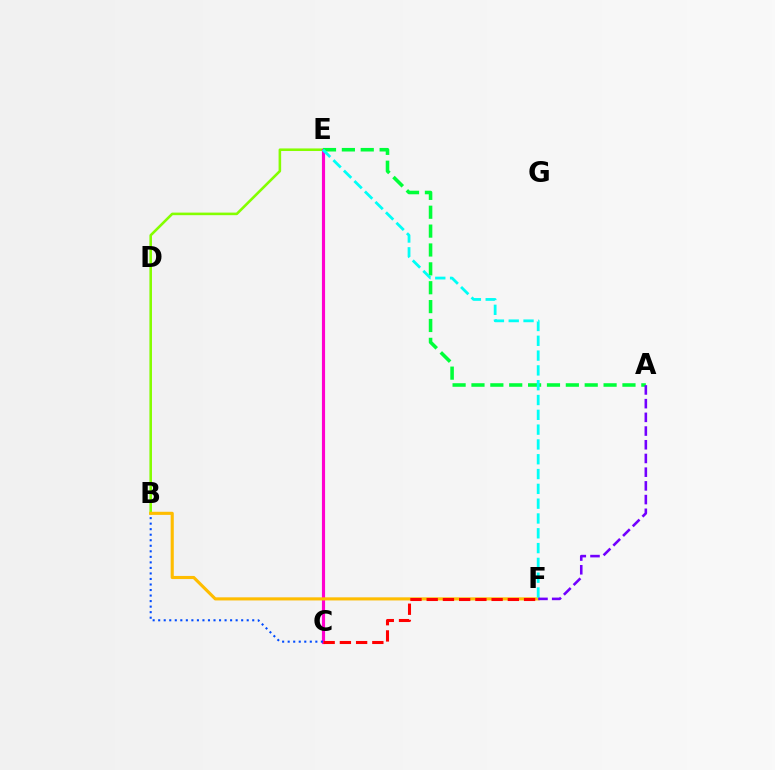{('B', 'E'): [{'color': '#84ff00', 'line_style': 'solid', 'thickness': 1.85}], ('C', 'E'): [{'color': '#ff00cf', 'line_style': 'solid', 'thickness': 2.26}], ('B', 'C'): [{'color': '#004bff', 'line_style': 'dotted', 'thickness': 1.5}], ('B', 'F'): [{'color': '#ffbd00', 'line_style': 'solid', 'thickness': 2.24}], ('C', 'F'): [{'color': '#ff0000', 'line_style': 'dashed', 'thickness': 2.2}], ('A', 'E'): [{'color': '#00ff39', 'line_style': 'dashed', 'thickness': 2.56}], ('E', 'F'): [{'color': '#00fff6', 'line_style': 'dashed', 'thickness': 2.01}], ('A', 'F'): [{'color': '#7200ff', 'line_style': 'dashed', 'thickness': 1.86}]}